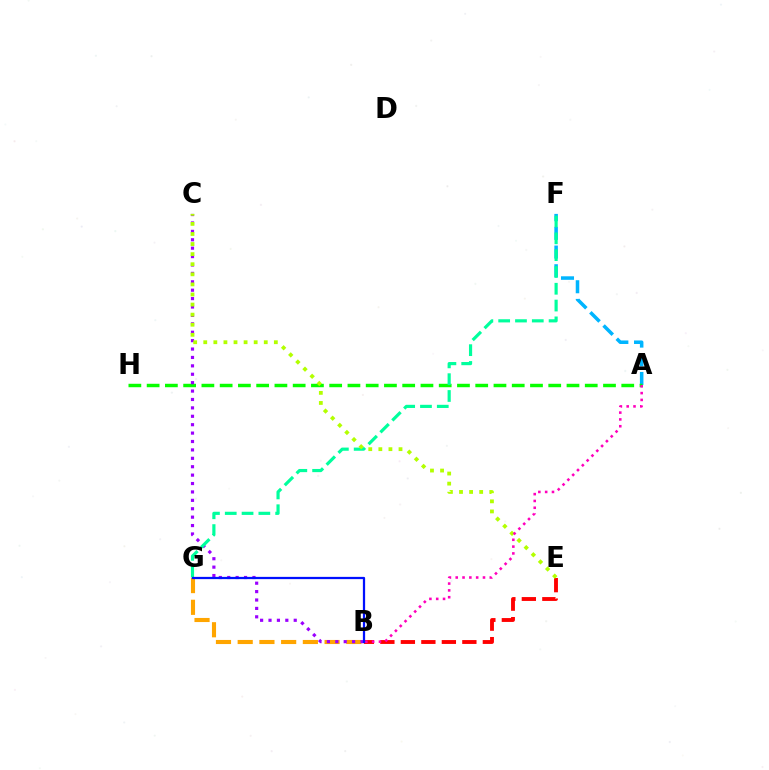{('A', 'F'): [{'color': '#00b5ff', 'line_style': 'dashed', 'thickness': 2.54}], ('A', 'H'): [{'color': '#08ff00', 'line_style': 'dashed', 'thickness': 2.48}], ('B', 'E'): [{'color': '#ff0000', 'line_style': 'dashed', 'thickness': 2.78}], ('B', 'G'): [{'color': '#ffa500', 'line_style': 'dashed', 'thickness': 2.95}, {'color': '#0010ff', 'line_style': 'solid', 'thickness': 1.62}], ('B', 'C'): [{'color': '#9b00ff', 'line_style': 'dotted', 'thickness': 2.28}], ('F', 'G'): [{'color': '#00ff9d', 'line_style': 'dashed', 'thickness': 2.28}], ('C', 'E'): [{'color': '#b3ff00', 'line_style': 'dotted', 'thickness': 2.74}], ('A', 'B'): [{'color': '#ff00bd', 'line_style': 'dotted', 'thickness': 1.85}]}